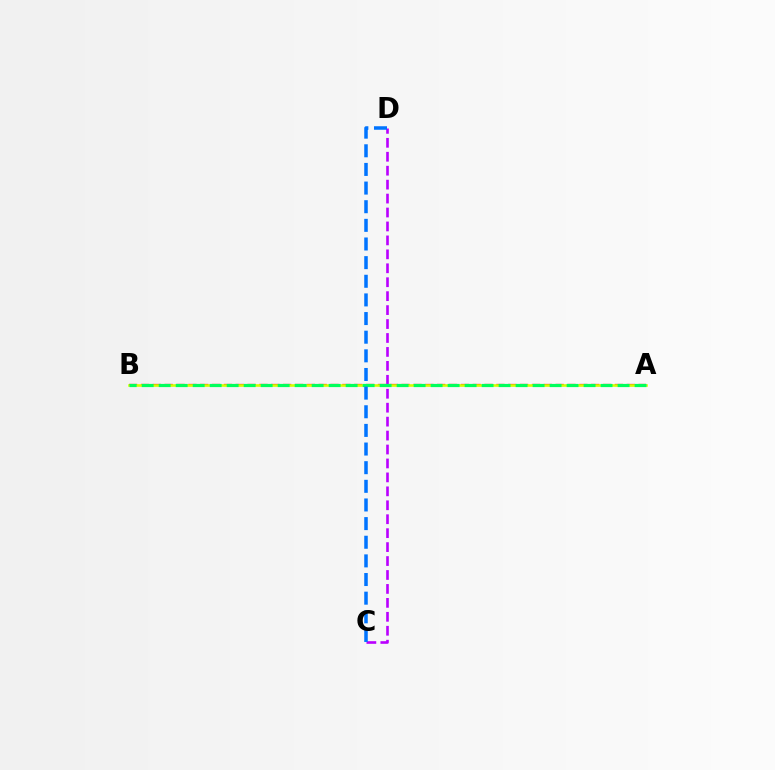{('A', 'B'): [{'color': '#ff0000', 'line_style': 'dashed', 'thickness': 1.61}, {'color': '#d1ff00', 'line_style': 'solid', 'thickness': 1.88}, {'color': '#00ff5c', 'line_style': 'dashed', 'thickness': 2.31}], ('C', 'D'): [{'color': '#b900ff', 'line_style': 'dashed', 'thickness': 1.89}, {'color': '#0074ff', 'line_style': 'dashed', 'thickness': 2.53}]}